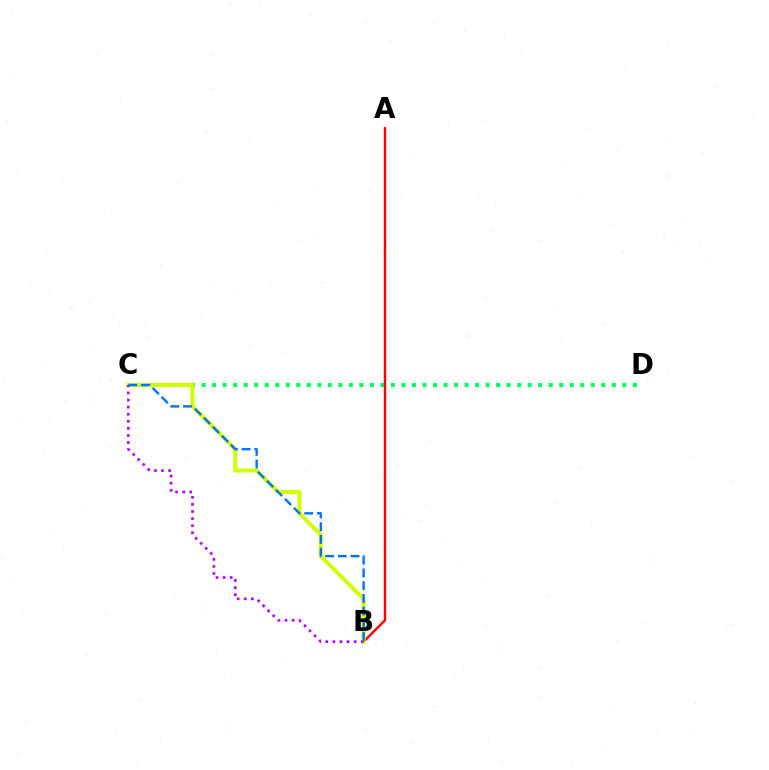{('C', 'D'): [{'color': '#00ff5c', 'line_style': 'dotted', 'thickness': 2.86}], ('A', 'B'): [{'color': '#ff0000', 'line_style': 'solid', 'thickness': 1.74}], ('B', 'C'): [{'color': '#d1ff00', 'line_style': 'solid', 'thickness': 2.91}, {'color': '#b900ff', 'line_style': 'dotted', 'thickness': 1.93}, {'color': '#0074ff', 'line_style': 'dashed', 'thickness': 1.73}]}